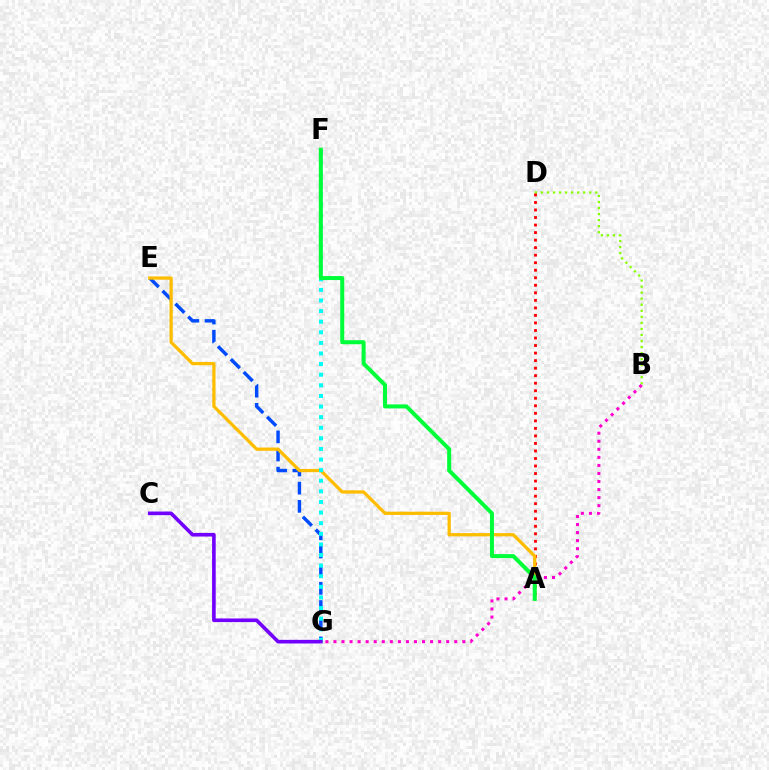{('E', 'G'): [{'color': '#004bff', 'line_style': 'dashed', 'thickness': 2.47}], ('B', 'D'): [{'color': '#84ff00', 'line_style': 'dotted', 'thickness': 1.64}], ('A', 'D'): [{'color': '#ff0000', 'line_style': 'dotted', 'thickness': 2.05}], ('A', 'E'): [{'color': '#ffbd00', 'line_style': 'solid', 'thickness': 2.34}], ('F', 'G'): [{'color': '#00fff6', 'line_style': 'dotted', 'thickness': 2.88}], ('B', 'G'): [{'color': '#ff00cf', 'line_style': 'dotted', 'thickness': 2.19}], ('C', 'G'): [{'color': '#7200ff', 'line_style': 'solid', 'thickness': 2.61}], ('A', 'F'): [{'color': '#00ff39', 'line_style': 'solid', 'thickness': 2.88}]}